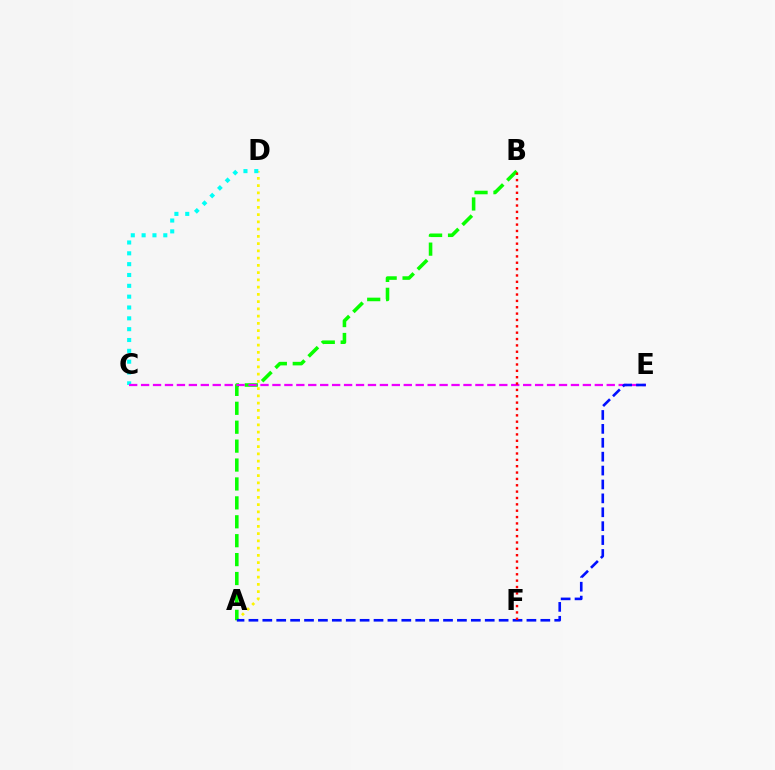{('A', 'D'): [{'color': '#fcf500', 'line_style': 'dotted', 'thickness': 1.97}], ('A', 'B'): [{'color': '#08ff00', 'line_style': 'dashed', 'thickness': 2.57}], ('C', 'D'): [{'color': '#00fff6', 'line_style': 'dotted', 'thickness': 2.94}], ('C', 'E'): [{'color': '#ee00ff', 'line_style': 'dashed', 'thickness': 1.62}], ('A', 'E'): [{'color': '#0010ff', 'line_style': 'dashed', 'thickness': 1.89}], ('B', 'F'): [{'color': '#ff0000', 'line_style': 'dotted', 'thickness': 1.73}]}